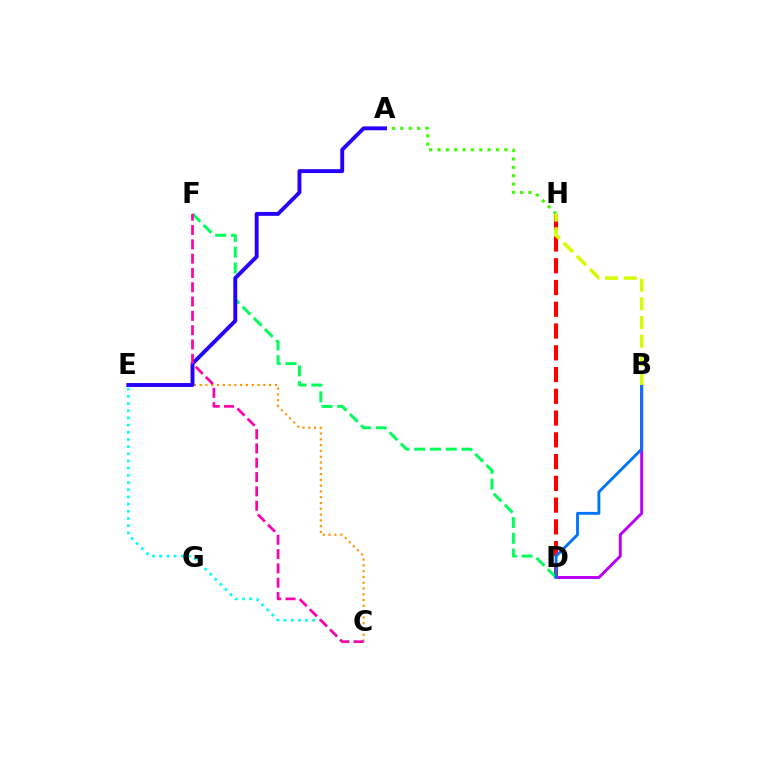{('A', 'H'): [{'color': '#3dff00', 'line_style': 'dotted', 'thickness': 2.27}], ('C', 'E'): [{'color': '#ff9400', 'line_style': 'dotted', 'thickness': 1.57}, {'color': '#00fff6', 'line_style': 'dotted', 'thickness': 1.95}], ('D', 'H'): [{'color': '#ff0000', 'line_style': 'dashed', 'thickness': 2.96}], ('D', 'F'): [{'color': '#00ff5c', 'line_style': 'dashed', 'thickness': 2.14}], ('A', 'E'): [{'color': '#2500ff', 'line_style': 'solid', 'thickness': 2.8}], ('B', 'D'): [{'color': '#b900ff', 'line_style': 'solid', 'thickness': 2.1}, {'color': '#0074ff', 'line_style': 'solid', 'thickness': 2.05}], ('B', 'H'): [{'color': '#d1ff00', 'line_style': 'dashed', 'thickness': 2.53}], ('C', 'F'): [{'color': '#ff00ac', 'line_style': 'dashed', 'thickness': 1.94}]}